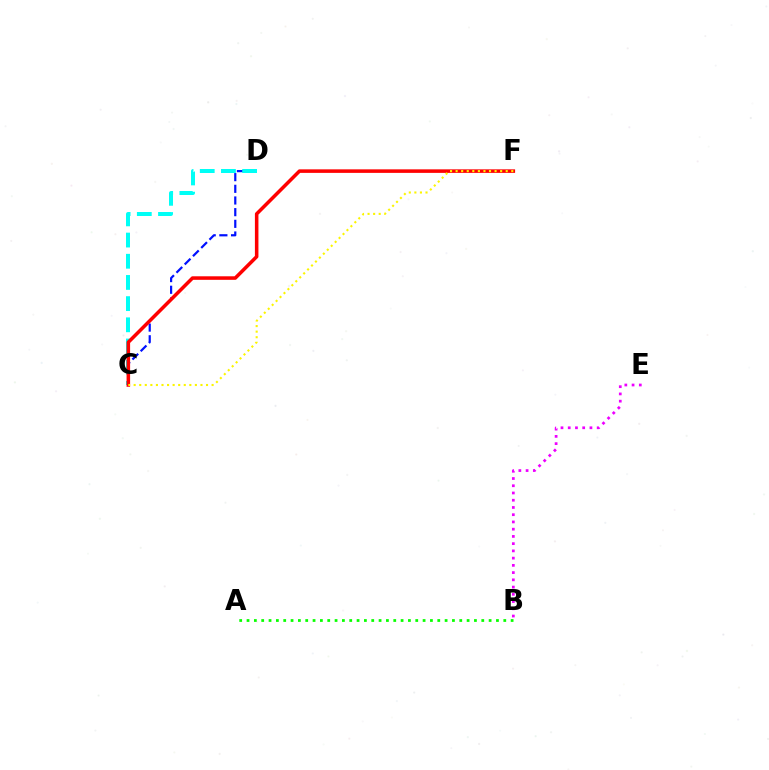{('C', 'D'): [{'color': '#0010ff', 'line_style': 'dashed', 'thickness': 1.59}, {'color': '#00fff6', 'line_style': 'dashed', 'thickness': 2.88}], ('A', 'B'): [{'color': '#08ff00', 'line_style': 'dotted', 'thickness': 1.99}], ('C', 'F'): [{'color': '#ff0000', 'line_style': 'solid', 'thickness': 2.54}, {'color': '#fcf500', 'line_style': 'dotted', 'thickness': 1.51}], ('B', 'E'): [{'color': '#ee00ff', 'line_style': 'dotted', 'thickness': 1.97}]}